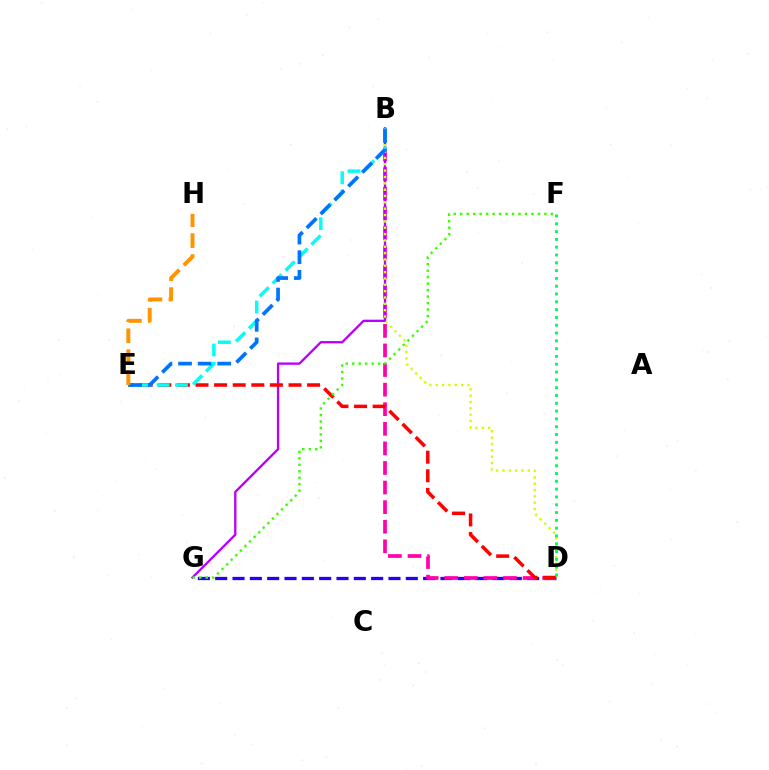{('D', 'G'): [{'color': '#2500ff', 'line_style': 'dashed', 'thickness': 2.35}], ('B', 'D'): [{'color': '#ff00ac', 'line_style': 'dashed', 'thickness': 2.66}, {'color': '#d1ff00', 'line_style': 'dotted', 'thickness': 1.72}], ('B', 'G'): [{'color': '#b900ff', 'line_style': 'solid', 'thickness': 1.68}], ('D', 'E'): [{'color': '#ff0000', 'line_style': 'dashed', 'thickness': 2.53}], ('B', 'E'): [{'color': '#00fff6', 'line_style': 'dashed', 'thickness': 2.49}, {'color': '#0074ff', 'line_style': 'dashed', 'thickness': 2.66}], ('F', 'G'): [{'color': '#3dff00', 'line_style': 'dotted', 'thickness': 1.76}], ('D', 'F'): [{'color': '#00ff5c', 'line_style': 'dotted', 'thickness': 2.12}], ('E', 'H'): [{'color': '#ff9400', 'line_style': 'dashed', 'thickness': 2.85}]}